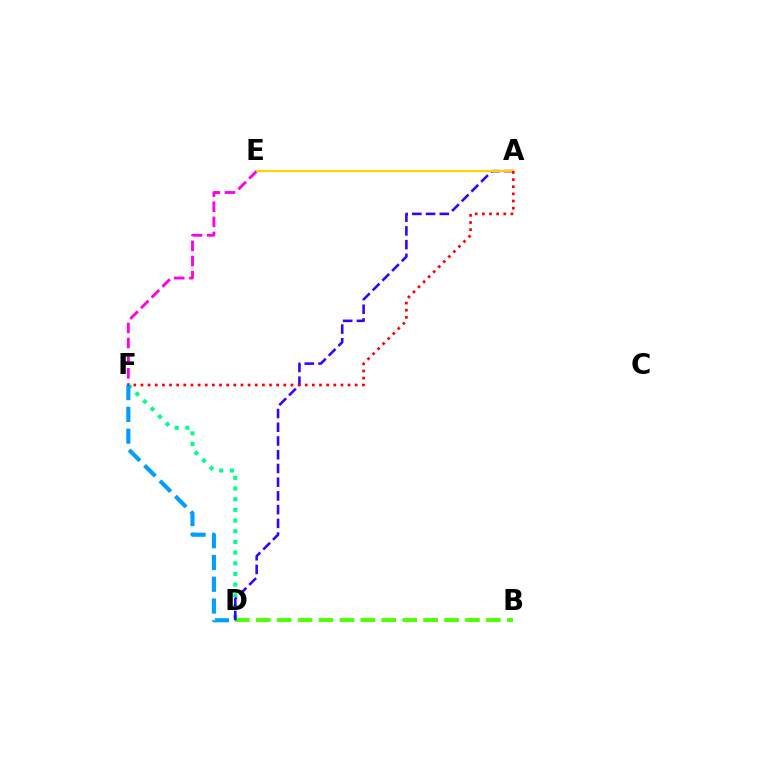{('E', 'F'): [{'color': '#ff00ed', 'line_style': 'dashed', 'thickness': 2.06}], ('D', 'F'): [{'color': '#00ff86', 'line_style': 'dotted', 'thickness': 2.9}, {'color': '#009eff', 'line_style': 'dashed', 'thickness': 2.96}], ('B', 'D'): [{'color': '#4fff00', 'line_style': 'dashed', 'thickness': 2.84}], ('A', 'D'): [{'color': '#3700ff', 'line_style': 'dashed', 'thickness': 1.87}], ('A', 'E'): [{'color': '#ffd500', 'line_style': 'solid', 'thickness': 1.57}], ('A', 'F'): [{'color': '#ff0000', 'line_style': 'dotted', 'thickness': 1.94}]}